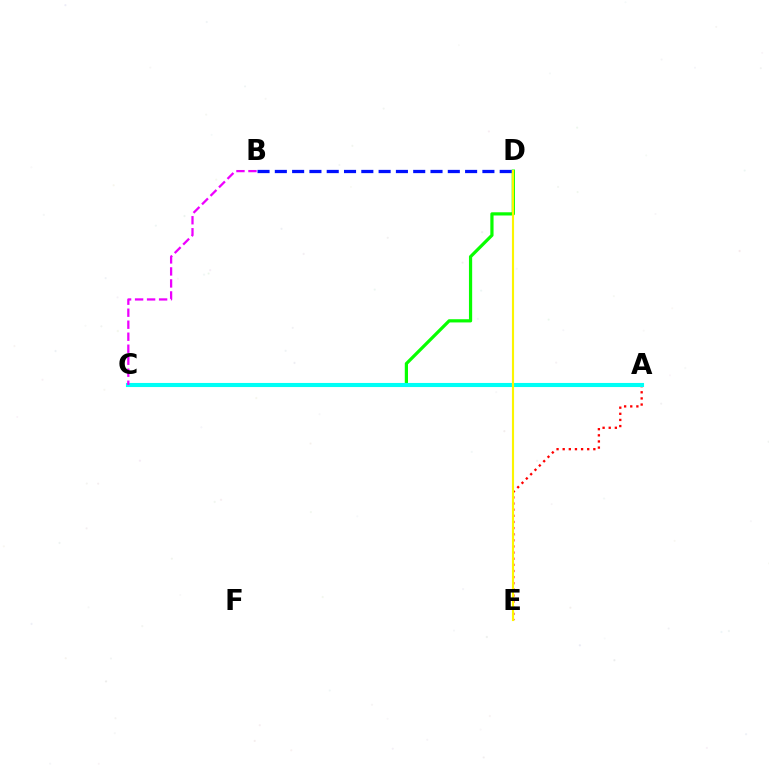{('A', 'E'): [{'color': '#ff0000', 'line_style': 'dotted', 'thickness': 1.67}], ('C', 'D'): [{'color': '#08ff00', 'line_style': 'solid', 'thickness': 2.31}], ('A', 'C'): [{'color': '#00fff6', 'line_style': 'solid', 'thickness': 2.95}], ('D', 'E'): [{'color': '#fcf500', 'line_style': 'solid', 'thickness': 1.53}], ('B', 'C'): [{'color': '#ee00ff', 'line_style': 'dashed', 'thickness': 1.63}], ('B', 'D'): [{'color': '#0010ff', 'line_style': 'dashed', 'thickness': 2.35}]}